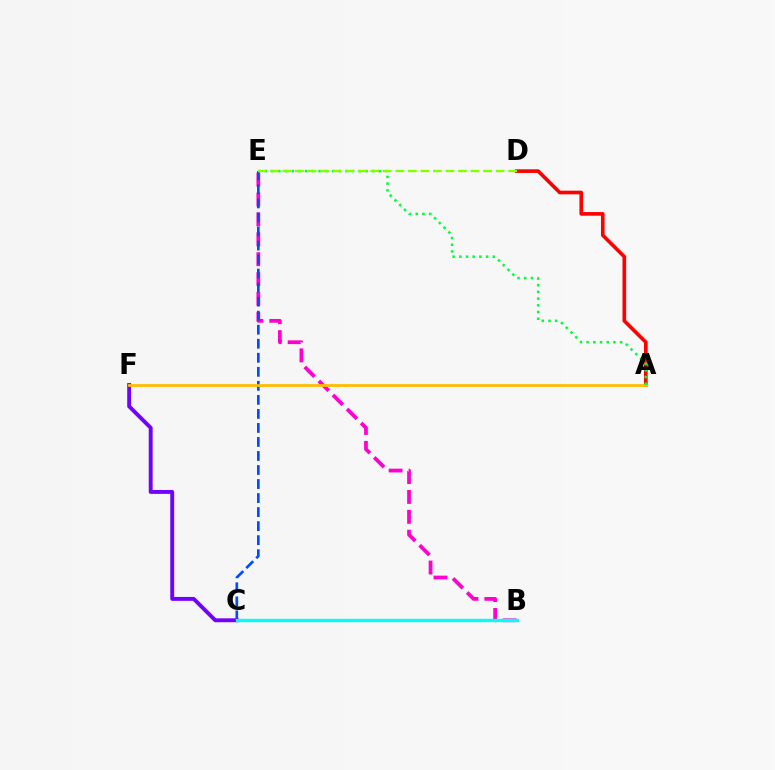{('B', 'E'): [{'color': '#ff00cf', 'line_style': 'dashed', 'thickness': 2.7}], ('A', 'D'): [{'color': '#ff0000', 'line_style': 'solid', 'thickness': 2.62}], ('C', 'E'): [{'color': '#004bff', 'line_style': 'dashed', 'thickness': 1.91}], ('C', 'F'): [{'color': '#7200ff', 'line_style': 'solid', 'thickness': 2.81}], ('A', 'F'): [{'color': '#ffbd00', 'line_style': 'solid', 'thickness': 2.0}], ('A', 'E'): [{'color': '#00ff39', 'line_style': 'dotted', 'thickness': 1.82}], ('D', 'E'): [{'color': '#84ff00', 'line_style': 'dashed', 'thickness': 1.7}], ('B', 'C'): [{'color': '#00fff6', 'line_style': 'solid', 'thickness': 2.41}]}